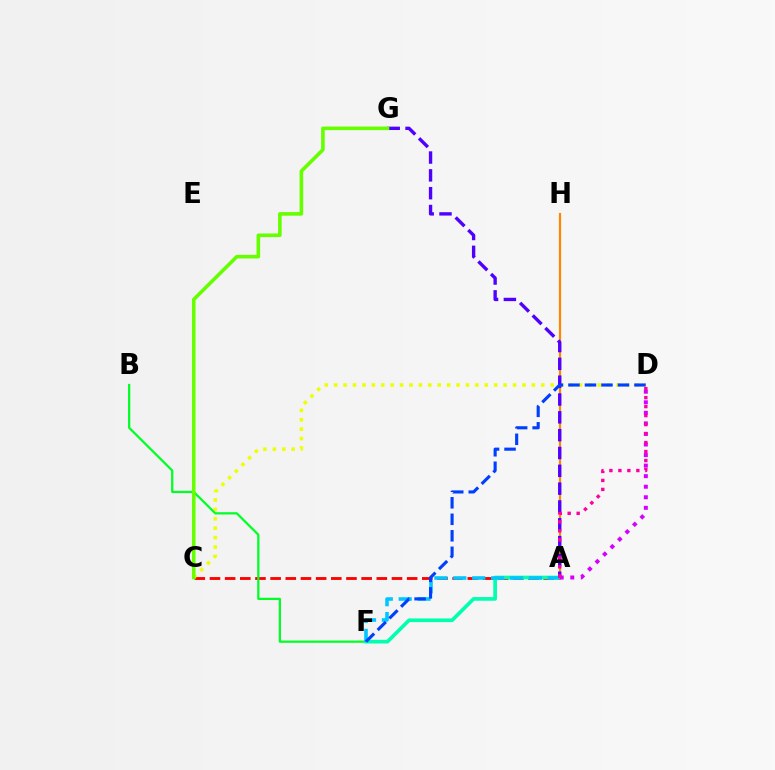{('A', 'C'): [{'color': '#ff0000', 'line_style': 'dashed', 'thickness': 2.06}], ('C', 'D'): [{'color': '#eeff00', 'line_style': 'dotted', 'thickness': 2.56}], ('B', 'F'): [{'color': '#00ff27', 'line_style': 'solid', 'thickness': 1.62}], ('A', 'F'): [{'color': '#00ffaf', 'line_style': 'solid', 'thickness': 2.65}, {'color': '#00c7ff', 'line_style': 'dashed', 'thickness': 2.57}], ('A', 'H'): [{'color': '#ff8800', 'line_style': 'solid', 'thickness': 1.58}], ('A', 'G'): [{'color': '#4f00ff', 'line_style': 'dashed', 'thickness': 2.42}], ('C', 'G'): [{'color': '#66ff00', 'line_style': 'solid', 'thickness': 2.59}], ('A', 'D'): [{'color': '#d600ff', 'line_style': 'dotted', 'thickness': 2.87}, {'color': '#ff00a0', 'line_style': 'dotted', 'thickness': 2.44}], ('D', 'F'): [{'color': '#003fff', 'line_style': 'dashed', 'thickness': 2.24}]}